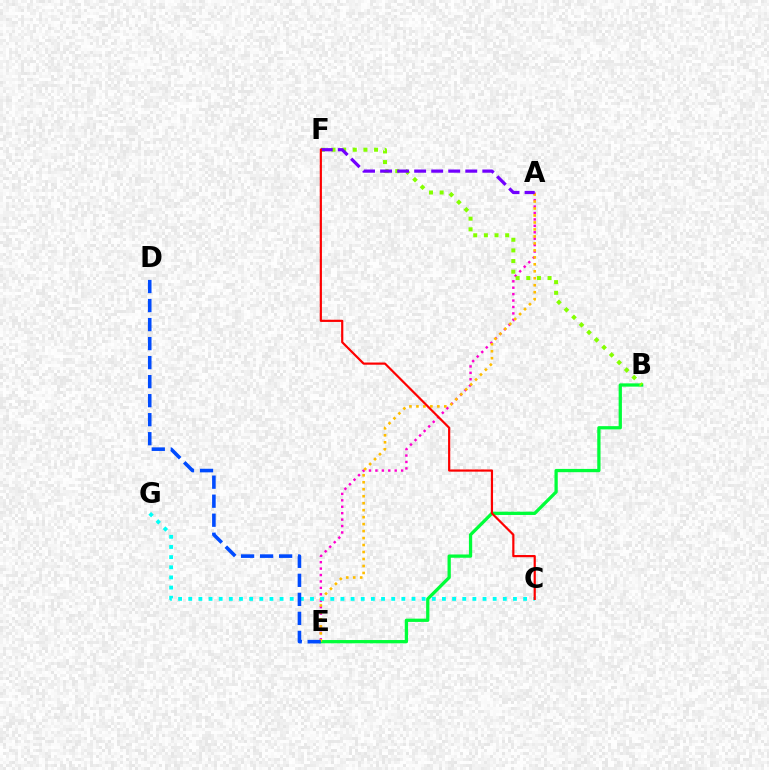{('A', 'E'): [{'color': '#ff00cf', 'line_style': 'dotted', 'thickness': 1.75}, {'color': '#ffbd00', 'line_style': 'dotted', 'thickness': 1.9}], ('B', 'E'): [{'color': '#00ff39', 'line_style': 'solid', 'thickness': 2.36}], ('B', 'F'): [{'color': '#84ff00', 'line_style': 'dotted', 'thickness': 2.89}], ('A', 'F'): [{'color': '#7200ff', 'line_style': 'dashed', 'thickness': 2.31}], ('C', 'G'): [{'color': '#00fff6', 'line_style': 'dotted', 'thickness': 2.76}], ('D', 'E'): [{'color': '#004bff', 'line_style': 'dashed', 'thickness': 2.58}], ('C', 'F'): [{'color': '#ff0000', 'line_style': 'solid', 'thickness': 1.58}]}